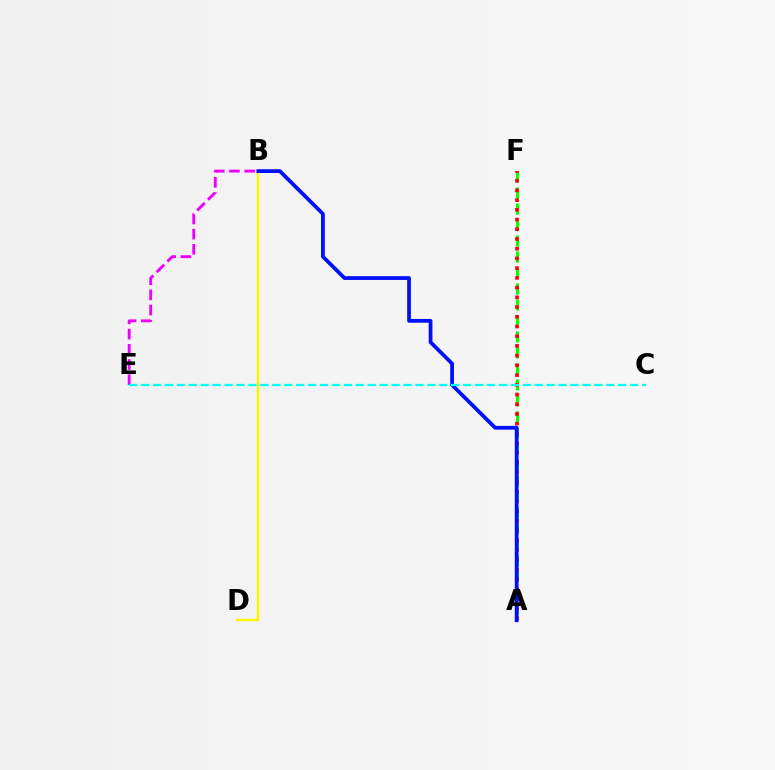{('B', 'E'): [{'color': '#ee00ff', 'line_style': 'dashed', 'thickness': 2.06}], ('A', 'F'): [{'color': '#08ff00', 'line_style': 'dashed', 'thickness': 2.17}, {'color': '#ff0000', 'line_style': 'dotted', 'thickness': 2.64}], ('B', 'D'): [{'color': '#fcf500', 'line_style': 'solid', 'thickness': 1.74}], ('A', 'B'): [{'color': '#0010ff', 'line_style': 'solid', 'thickness': 2.72}], ('C', 'E'): [{'color': '#00fff6', 'line_style': 'dashed', 'thickness': 1.62}]}